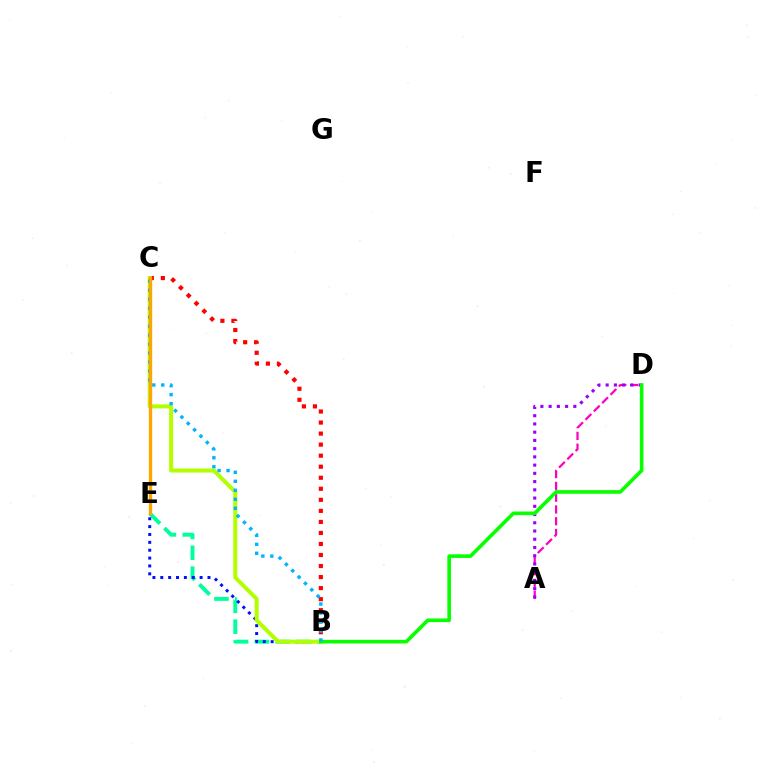{('B', 'E'): [{'color': '#00ff9d', 'line_style': 'dashed', 'thickness': 2.83}, {'color': '#0010ff', 'line_style': 'dotted', 'thickness': 2.14}], ('A', 'D'): [{'color': '#ff00bd', 'line_style': 'dashed', 'thickness': 1.6}, {'color': '#9b00ff', 'line_style': 'dotted', 'thickness': 2.24}], ('B', 'C'): [{'color': '#ff0000', 'line_style': 'dotted', 'thickness': 3.0}, {'color': '#b3ff00', 'line_style': 'solid', 'thickness': 2.89}, {'color': '#00b5ff', 'line_style': 'dotted', 'thickness': 2.44}], ('B', 'D'): [{'color': '#08ff00', 'line_style': 'solid', 'thickness': 2.61}], ('C', 'E'): [{'color': '#ffa500', 'line_style': 'solid', 'thickness': 2.41}]}